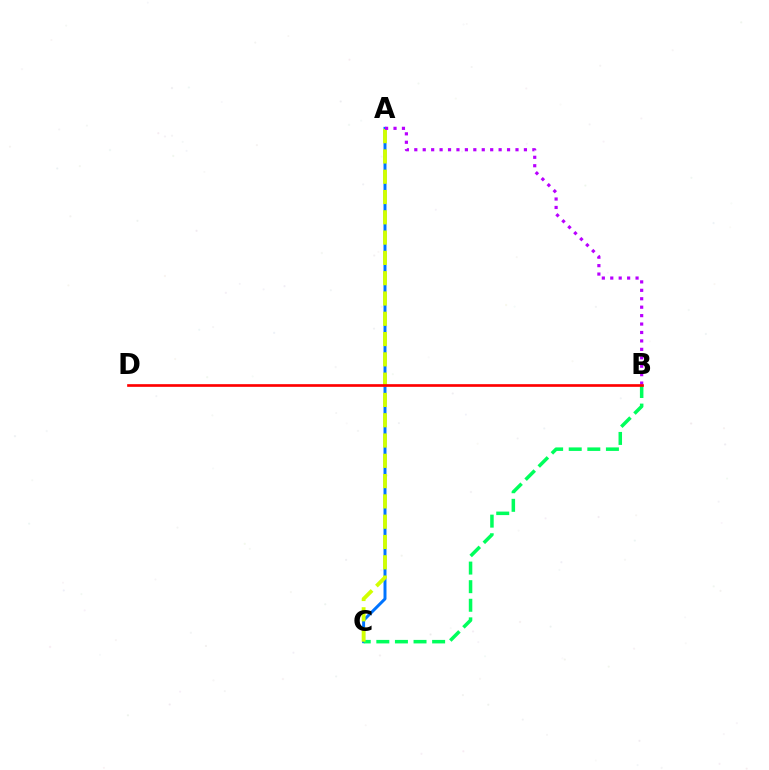{('A', 'C'): [{'color': '#0074ff', 'line_style': 'solid', 'thickness': 2.14}, {'color': '#d1ff00', 'line_style': 'dashed', 'thickness': 2.76}], ('B', 'C'): [{'color': '#00ff5c', 'line_style': 'dashed', 'thickness': 2.53}], ('A', 'B'): [{'color': '#b900ff', 'line_style': 'dotted', 'thickness': 2.29}], ('B', 'D'): [{'color': '#ff0000', 'line_style': 'solid', 'thickness': 1.92}]}